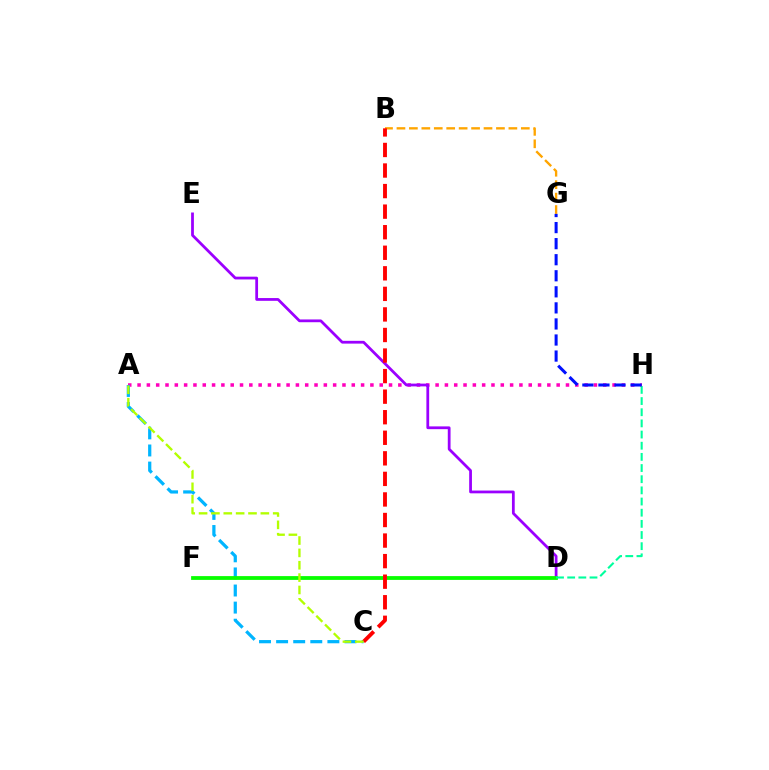{('A', 'H'): [{'color': '#ff00bd', 'line_style': 'dotted', 'thickness': 2.53}], ('A', 'C'): [{'color': '#00b5ff', 'line_style': 'dashed', 'thickness': 2.32}, {'color': '#b3ff00', 'line_style': 'dashed', 'thickness': 1.68}], ('D', 'E'): [{'color': '#9b00ff', 'line_style': 'solid', 'thickness': 2.0}], ('D', 'F'): [{'color': '#08ff00', 'line_style': 'solid', 'thickness': 2.73}], ('D', 'H'): [{'color': '#00ff9d', 'line_style': 'dashed', 'thickness': 1.52}], ('B', 'G'): [{'color': '#ffa500', 'line_style': 'dashed', 'thickness': 1.69}], ('B', 'C'): [{'color': '#ff0000', 'line_style': 'dashed', 'thickness': 2.79}], ('G', 'H'): [{'color': '#0010ff', 'line_style': 'dashed', 'thickness': 2.18}]}